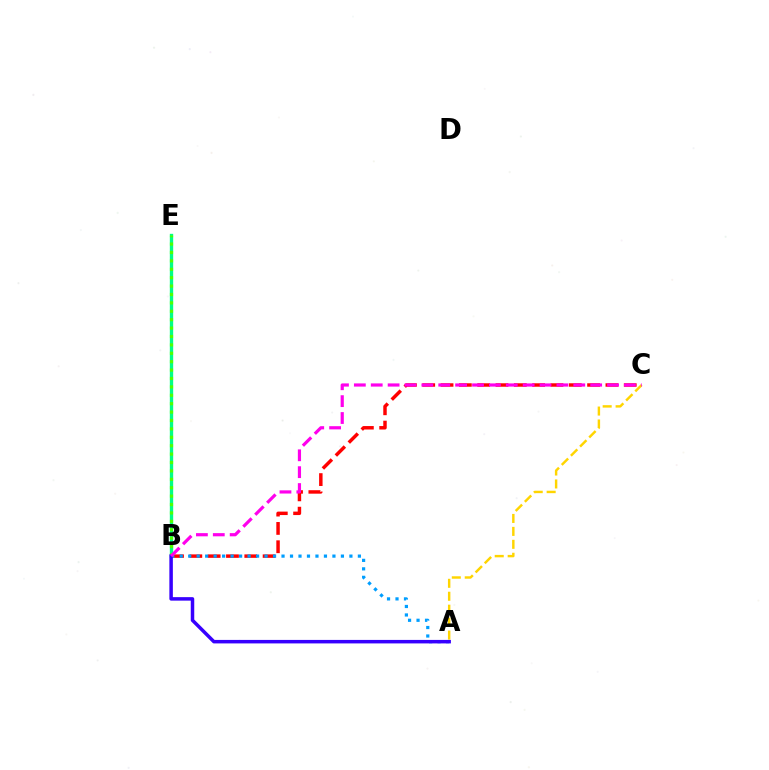{('B', 'C'): [{'color': '#ff0000', 'line_style': 'dashed', 'thickness': 2.49}, {'color': '#ff00ed', 'line_style': 'dashed', 'thickness': 2.29}], ('A', 'C'): [{'color': '#ffd500', 'line_style': 'dashed', 'thickness': 1.76}], ('B', 'E'): [{'color': '#00ff86', 'line_style': 'solid', 'thickness': 2.41}, {'color': '#4fff00', 'line_style': 'dotted', 'thickness': 2.28}], ('A', 'B'): [{'color': '#009eff', 'line_style': 'dotted', 'thickness': 2.31}, {'color': '#3700ff', 'line_style': 'solid', 'thickness': 2.52}]}